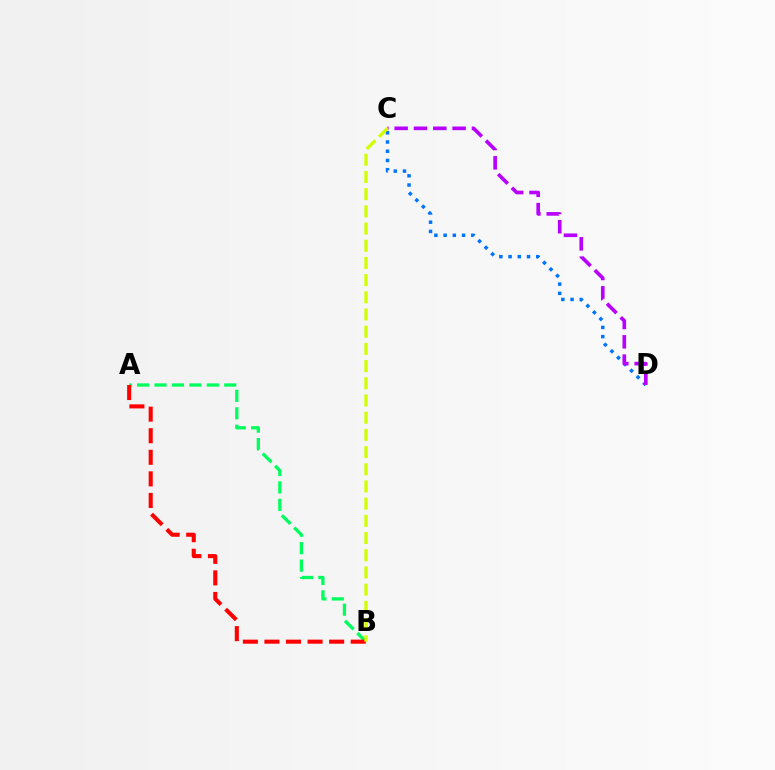{('C', 'D'): [{'color': '#0074ff', 'line_style': 'dotted', 'thickness': 2.51}, {'color': '#b900ff', 'line_style': 'dashed', 'thickness': 2.62}], ('A', 'B'): [{'color': '#00ff5c', 'line_style': 'dashed', 'thickness': 2.37}, {'color': '#ff0000', 'line_style': 'dashed', 'thickness': 2.93}], ('B', 'C'): [{'color': '#d1ff00', 'line_style': 'dashed', 'thickness': 2.34}]}